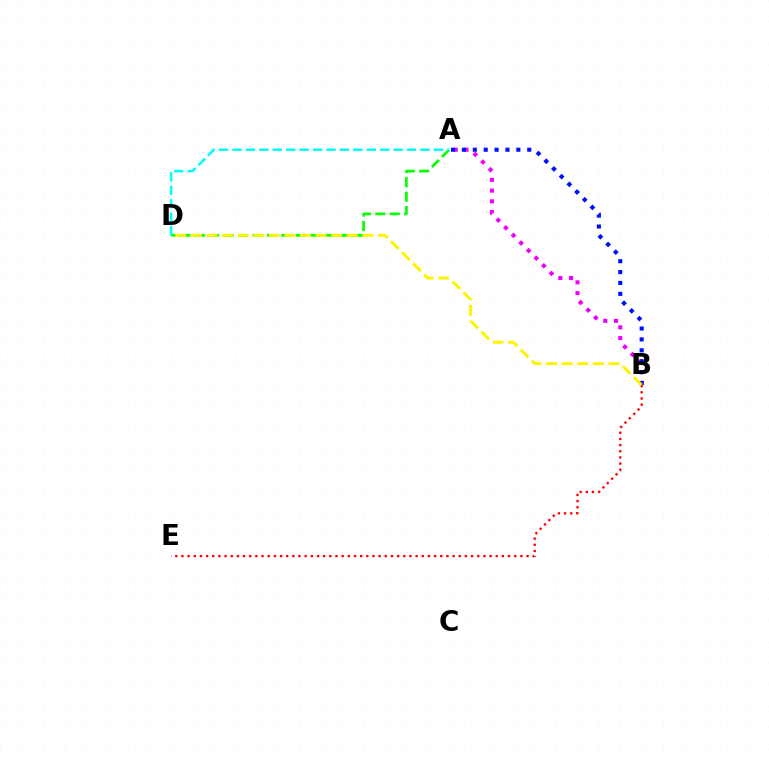{('A', 'D'): [{'color': '#08ff00', 'line_style': 'dashed', 'thickness': 1.96}, {'color': '#00fff6', 'line_style': 'dashed', 'thickness': 1.82}], ('B', 'E'): [{'color': '#ff0000', 'line_style': 'dotted', 'thickness': 1.67}], ('A', 'B'): [{'color': '#ee00ff', 'line_style': 'dotted', 'thickness': 2.92}, {'color': '#0010ff', 'line_style': 'dotted', 'thickness': 2.96}], ('B', 'D'): [{'color': '#fcf500', 'line_style': 'dashed', 'thickness': 2.12}]}